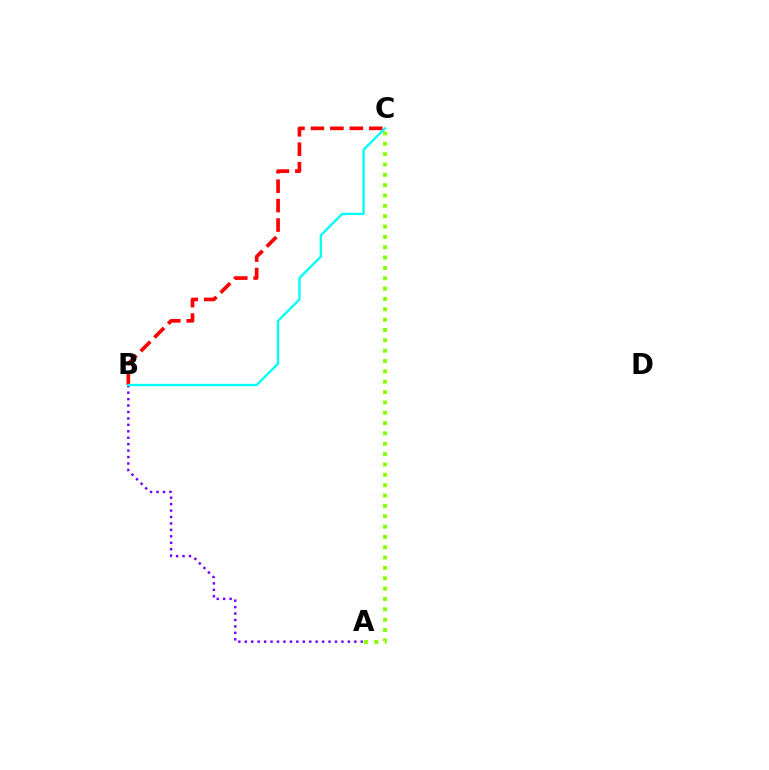{('A', 'C'): [{'color': '#84ff00', 'line_style': 'dotted', 'thickness': 2.81}], ('A', 'B'): [{'color': '#7200ff', 'line_style': 'dotted', 'thickness': 1.75}], ('B', 'C'): [{'color': '#ff0000', 'line_style': 'dashed', 'thickness': 2.64}, {'color': '#00fff6', 'line_style': 'solid', 'thickness': 1.68}]}